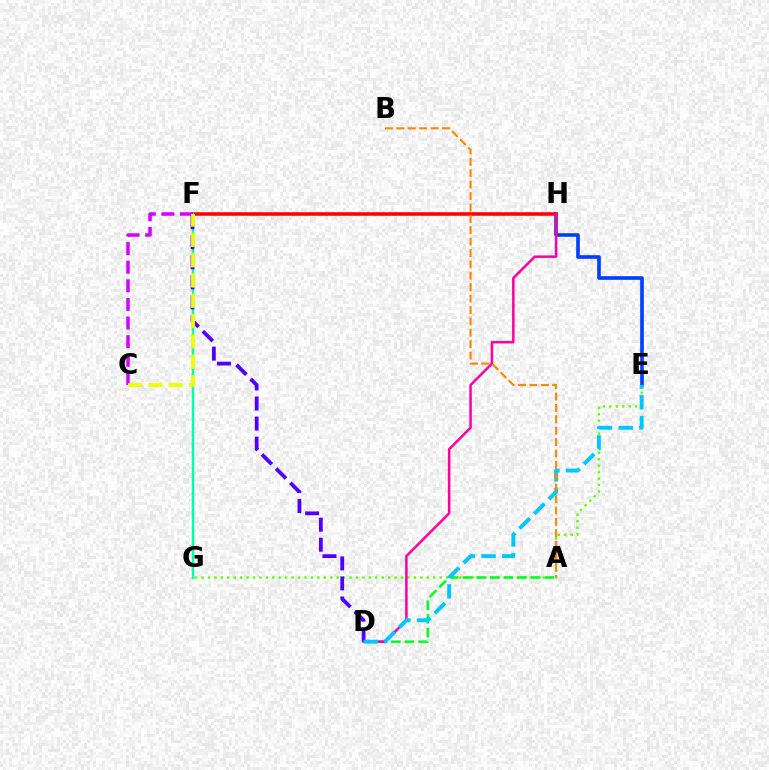{('E', 'H'): [{'color': '#003fff', 'line_style': 'solid', 'thickness': 2.62}], ('E', 'G'): [{'color': '#66ff00', 'line_style': 'dotted', 'thickness': 1.75}], ('F', 'H'): [{'color': '#ff0000', 'line_style': 'solid', 'thickness': 2.54}], ('A', 'D'): [{'color': '#00ff27', 'line_style': 'dashed', 'thickness': 1.86}], ('F', 'G'): [{'color': '#00ffaf', 'line_style': 'solid', 'thickness': 1.76}], ('D', 'H'): [{'color': '#ff00a0', 'line_style': 'solid', 'thickness': 1.81}], ('D', 'F'): [{'color': '#4f00ff', 'line_style': 'dashed', 'thickness': 2.72}], ('C', 'F'): [{'color': '#d600ff', 'line_style': 'dashed', 'thickness': 2.53}, {'color': '#eeff00', 'line_style': 'dashed', 'thickness': 2.76}], ('D', 'E'): [{'color': '#00c7ff', 'line_style': 'dashed', 'thickness': 2.81}], ('A', 'B'): [{'color': '#ff8800', 'line_style': 'dashed', 'thickness': 1.55}]}